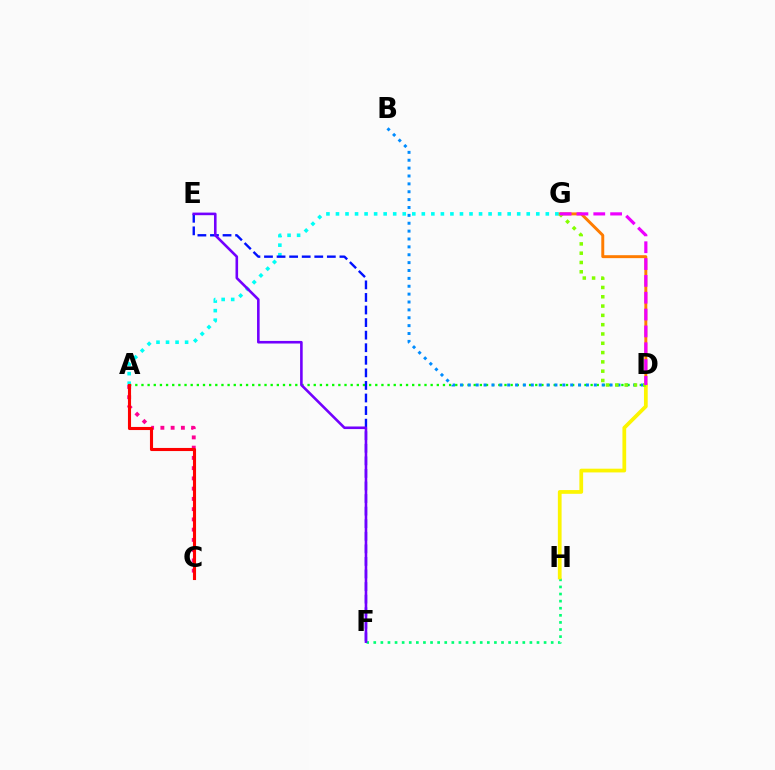{('A', 'D'): [{'color': '#08ff00', 'line_style': 'dotted', 'thickness': 1.67}], ('B', 'D'): [{'color': '#008cff', 'line_style': 'dotted', 'thickness': 2.14}], ('A', 'C'): [{'color': '#ff0094', 'line_style': 'dotted', 'thickness': 2.78}, {'color': '#ff0000', 'line_style': 'solid', 'thickness': 2.23}], ('F', 'H'): [{'color': '#00ff74', 'line_style': 'dotted', 'thickness': 1.93}], ('D', 'G'): [{'color': '#ff7c00', 'line_style': 'solid', 'thickness': 2.12}, {'color': '#84ff00', 'line_style': 'dotted', 'thickness': 2.53}, {'color': '#ee00ff', 'line_style': 'dashed', 'thickness': 2.29}], ('D', 'H'): [{'color': '#fcf500', 'line_style': 'solid', 'thickness': 2.69}], ('A', 'G'): [{'color': '#00fff6', 'line_style': 'dotted', 'thickness': 2.59}], ('E', 'F'): [{'color': '#0010ff', 'line_style': 'dashed', 'thickness': 1.71}, {'color': '#7200ff', 'line_style': 'solid', 'thickness': 1.87}]}